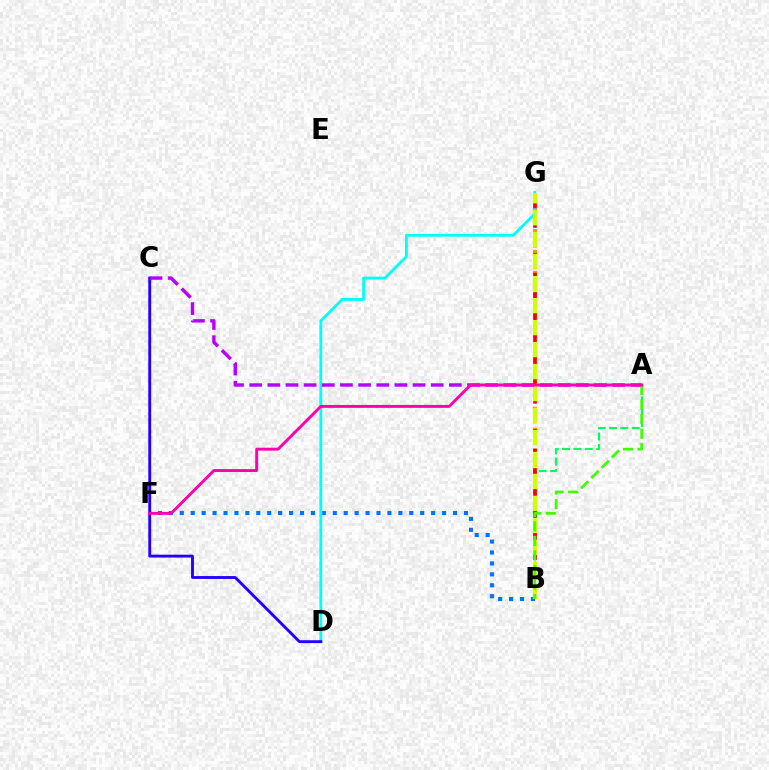{('A', 'B'): [{'color': '#00ff5c', 'line_style': 'dashed', 'thickness': 1.54}, {'color': '#3dff00', 'line_style': 'dashed', 'thickness': 1.98}], ('B', 'F'): [{'color': '#0074ff', 'line_style': 'dotted', 'thickness': 2.97}], ('B', 'G'): [{'color': '#ff9400', 'line_style': 'dotted', 'thickness': 2.84}, {'color': '#ff0000', 'line_style': 'dashed', 'thickness': 2.65}, {'color': '#d1ff00', 'line_style': 'dashed', 'thickness': 2.99}], ('D', 'G'): [{'color': '#00fff6', 'line_style': 'solid', 'thickness': 2.04}], ('C', 'D'): [{'color': '#2500ff', 'line_style': 'solid', 'thickness': 2.06}], ('A', 'C'): [{'color': '#b900ff', 'line_style': 'dashed', 'thickness': 2.47}], ('A', 'F'): [{'color': '#ff00ac', 'line_style': 'solid', 'thickness': 2.09}]}